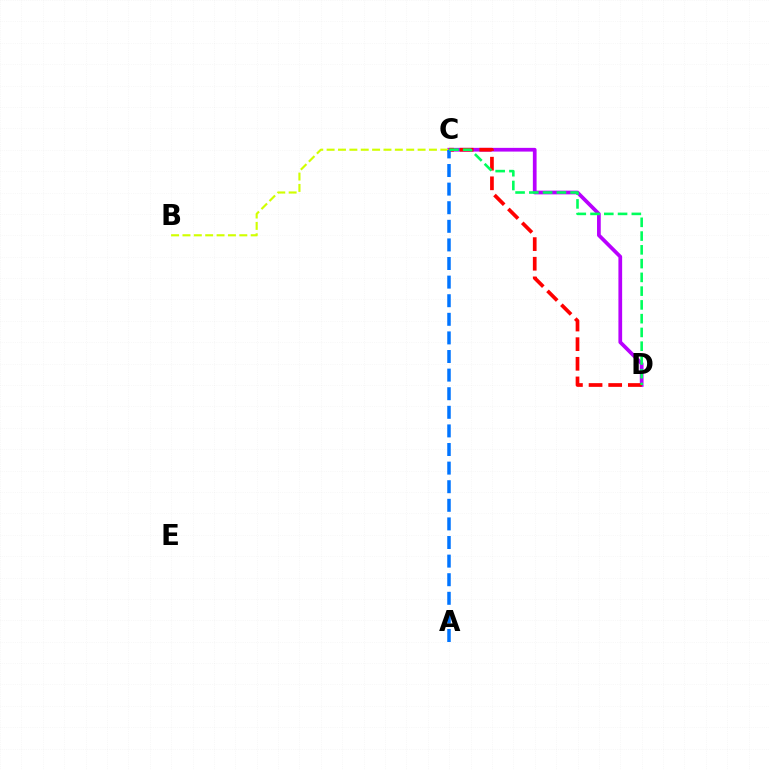{('C', 'D'): [{'color': '#b900ff', 'line_style': 'solid', 'thickness': 2.68}, {'color': '#ff0000', 'line_style': 'dashed', 'thickness': 2.67}, {'color': '#00ff5c', 'line_style': 'dashed', 'thickness': 1.87}], ('B', 'C'): [{'color': '#d1ff00', 'line_style': 'dashed', 'thickness': 1.54}], ('A', 'C'): [{'color': '#0074ff', 'line_style': 'dashed', 'thickness': 2.53}]}